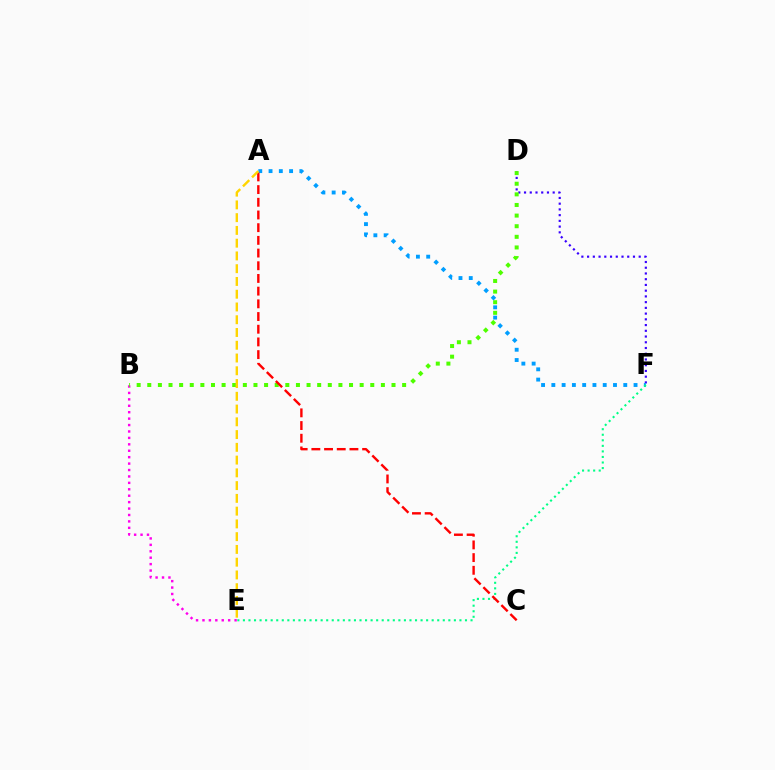{('B', 'E'): [{'color': '#ff00ed', 'line_style': 'dotted', 'thickness': 1.75}], ('D', 'F'): [{'color': '#3700ff', 'line_style': 'dotted', 'thickness': 1.56}], ('B', 'D'): [{'color': '#4fff00', 'line_style': 'dotted', 'thickness': 2.89}], ('A', 'F'): [{'color': '#009eff', 'line_style': 'dotted', 'thickness': 2.79}], ('E', 'F'): [{'color': '#00ff86', 'line_style': 'dotted', 'thickness': 1.51}], ('A', 'C'): [{'color': '#ff0000', 'line_style': 'dashed', 'thickness': 1.72}], ('A', 'E'): [{'color': '#ffd500', 'line_style': 'dashed', 'thickness': 1.73}]}